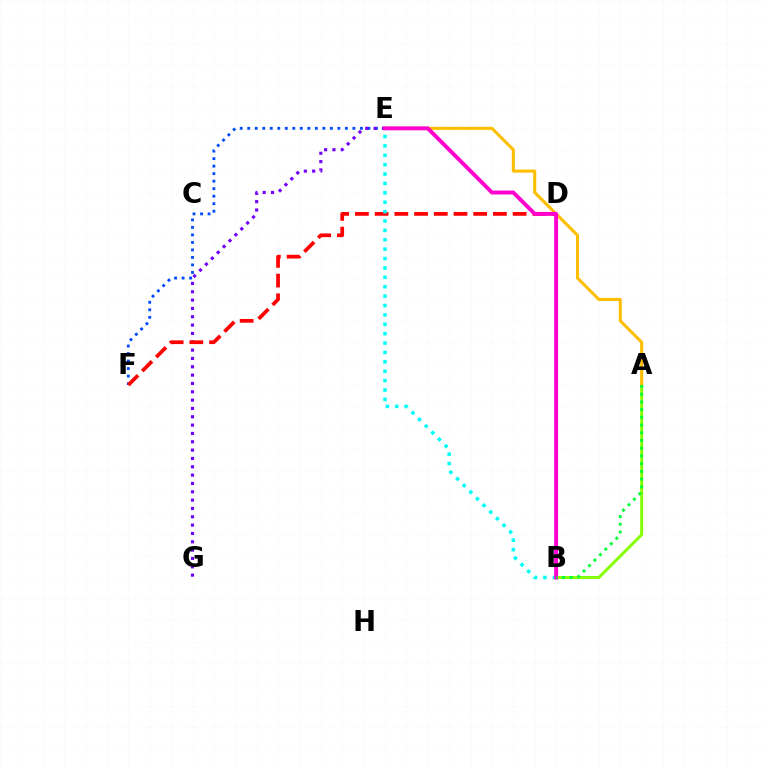{('E', 'F'): [{'color': '#004bff', 'line_style': 'dotted', 'thickness': 2.04}], ('A', 'B'): [{'color': '#84ff00', 'line_style': 'solid', 'thickness': 2.12}, {'color': '#00ff39', 'line_style': 'dotted', 'thickness': 2.1}], ('E', 'G'): [{'color': '#7200ff', 'line_style': 'dotted', 'thickness': 2.26}], ('A', 'E'): [{'color': '#ffbd00', 'line_style': 'solid', 'thickness': 2.2}], ('D', 'F'): [{'color': '#ff0000', 'line_style': 'dashed', 'thickness': 2.68}], ('B', 'E'): [{'color': '#00fff6', 'line_style': 'dotted', 'thickness': 2.55}, {'color': '#ff00cf', 'line_style': 'solid', 'thickness': 2.82}]}